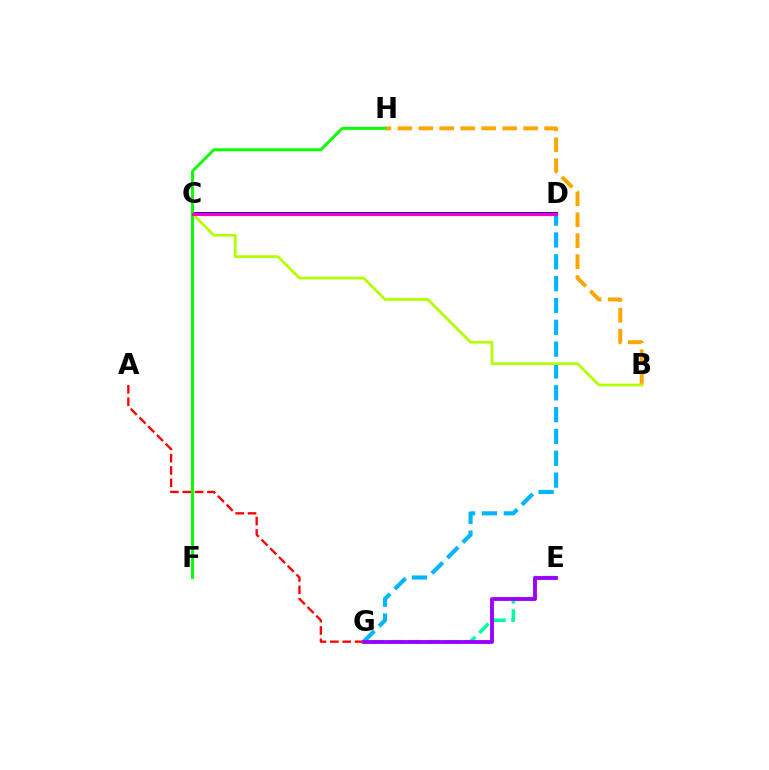{('A', 'G'): [{'color': '#ff0000', 'line_style': 'dashed', 'thickness': 1.68}], ('E', 'G'): [{'color': '#00ff9d', 'line_style': 'dashed', 'thickness': 2.53}, {'color': '#9b00ff', 'line_style': 'solid', 'thickness': 2.76}], ('B', 'H'): [{'color': '#ffa500', 'line_style': 'dashed', 'thickness': 2.85}], ('C', 'D'): [{'color': '#0010ff', 'line_style': 'solid', 'thickness': 2.91}, {'color': '#ff00bd', 'line_style': 'solid', 'thickness': 2.24}], ('D', 'G'): [{'color': '#00b5ff', 'line_style': 'dashed', 'thickness': 2.97}], ('B', 'C'): [{'color': '#b3ff00', 'line_style': 'solid', 'thickness': 1.99}], ('F', 'H'): [{'color': '#08ff00', 'line_style': 'solid', 'thickness': 2.1}]}